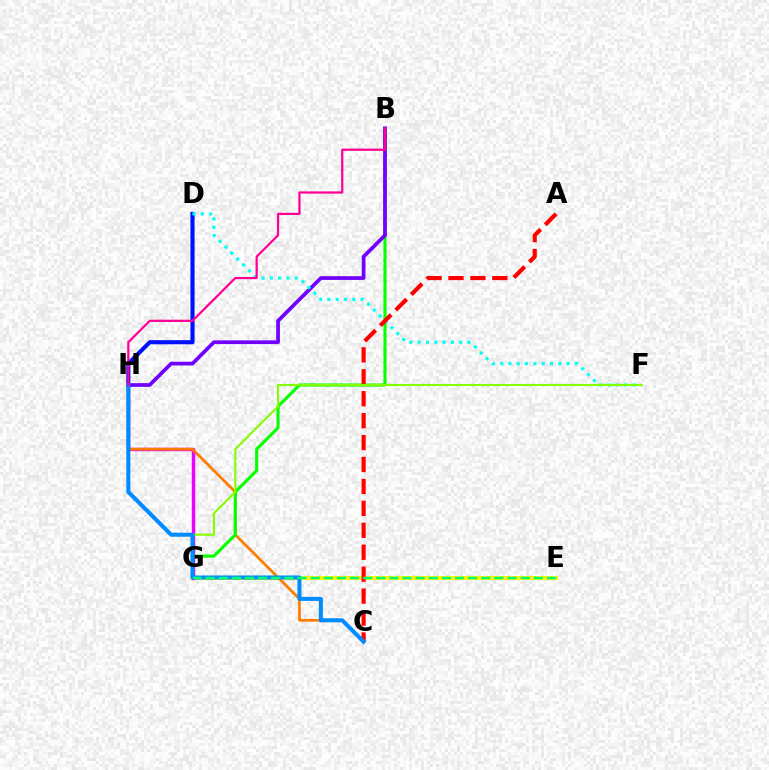{('E', 'G'): [{'color': '#fcf500', 'line_style': 'solid', 'thickness': 2.92}, {'color': '#00ff74', 'line_style': 'dashed', 'thickness': 1.78}], ('G', 'H'): [{'color': '#ee00ff', 'line_style': 'solid', 'thickness': 2.49}], ('C', 'H'): [{'color': '#ff7c00', 'line_style': 'solid', 'thickness': 1.97}, {'color': '#008cff', 'line_style': 'solid', 'thickness': 2.91}], ('B', 'G'): [{'color': '#08ff00', 'line_style': 'solid', 'thickness': 2.25}], ('B', 'H'): [{'color': '#7200ff', 'line_style': 'solid', 'thickness': 2.69}, {'color': '#ff0094', 'line_style': 'solid', 'thickness': 1.6}], ('D', 'H'): [{'color': '#0010ff', 'line_style': 'solid', 'thickness': 2.96}], ('D', 'F'): [{'color': '#00fff6', 'line_style': 'dotted', 'thickness': 2.26}], ('A', 'C'): [{'color': '#ff0000', 'line_style': 'dashed', 'thickness': 2.98}], ('F', 'G'): [{'color': '#84ff00', 'line_style': 'solid', 'thickness': 1.52}]}